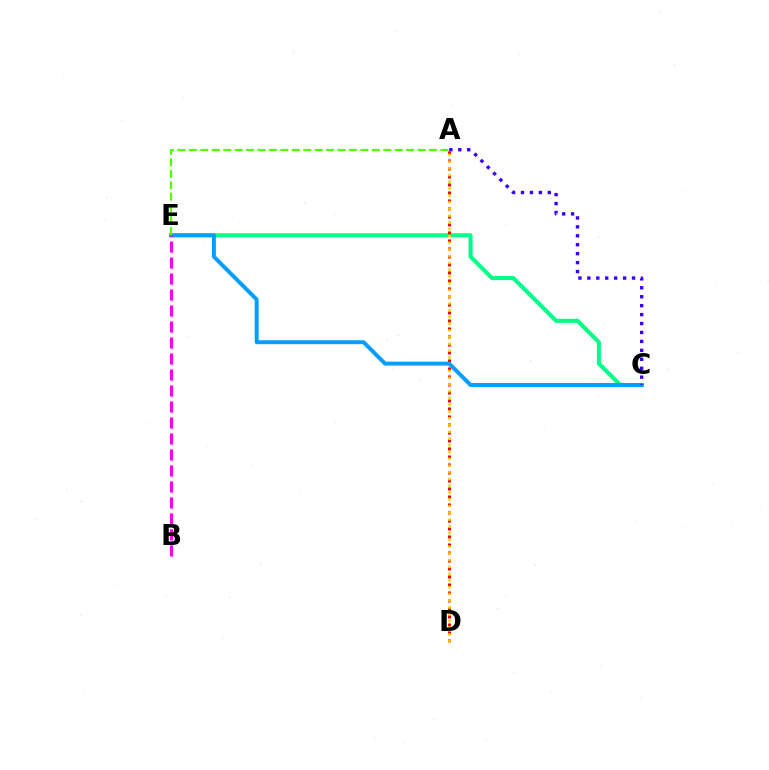{('C', 'E'): [{'color': '#00ff86', 'line_style': 'solid', 'thickness': 2.92}, {'color': '#009eff', 'line_style': 'solid', 'thickness': 2.83}], ('A', 'D'): [{'color': '#ff0000', 'line_style': 'dotted', 'thickness': 2.17}, {'color': '#ffd500', 'line_style': 'dotted', 'thickness': 1.84}], ('A', 'C'): [{'color': '#3700ff', 'line_style': 'dotted', 'thickness': 2.43}], ('A', 'E'): [{'color': '#4fff00', 'line_style': 'dashed', 'thickness': 1.55}], ('B', 'E'): [{'color': '#ff00ed', 'line_style': 'dashed', 'thickness': 2.17}]}